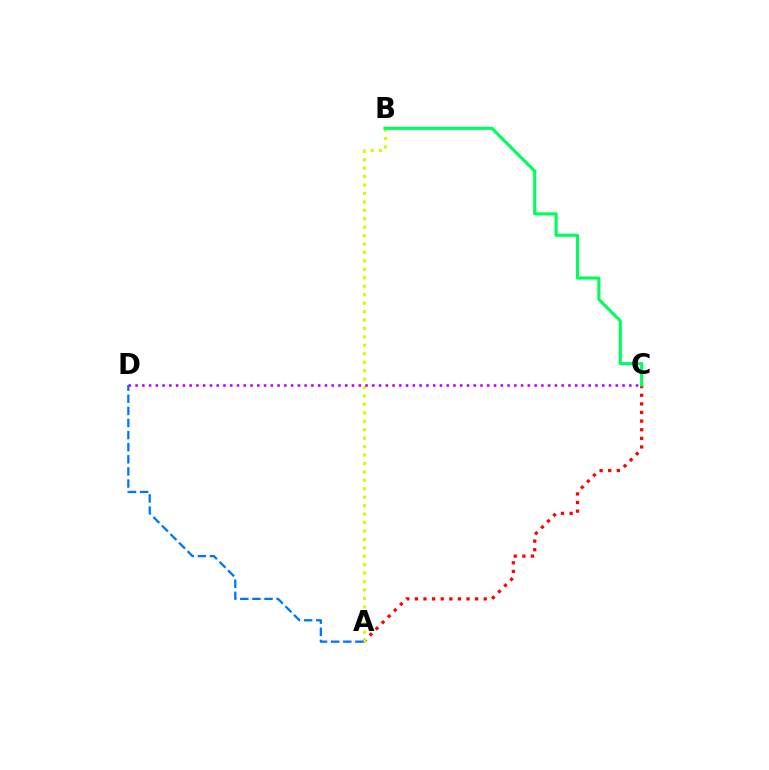{('A', 'C'): [{'color': '#ff0000', 'line_style': 'dotted', 'thickness': 2.34}], ('A', 'B'): [{'color': '#d1ff00', 'line_style': 'dotted', 'thickness': 2.29}], ('B', 'C'): [{'color': '#00ff5c', 'line_style': 'solid', 'thickness': 2.26}], ('A', 'D'): [{'color': '#0074ff', 'line_style': 'dashed', 'thickness': 1.65}], ('C', 'D'): [{'color': '#b900ff', 'line_style': 'dotted', 'thickness': 1.84}]}